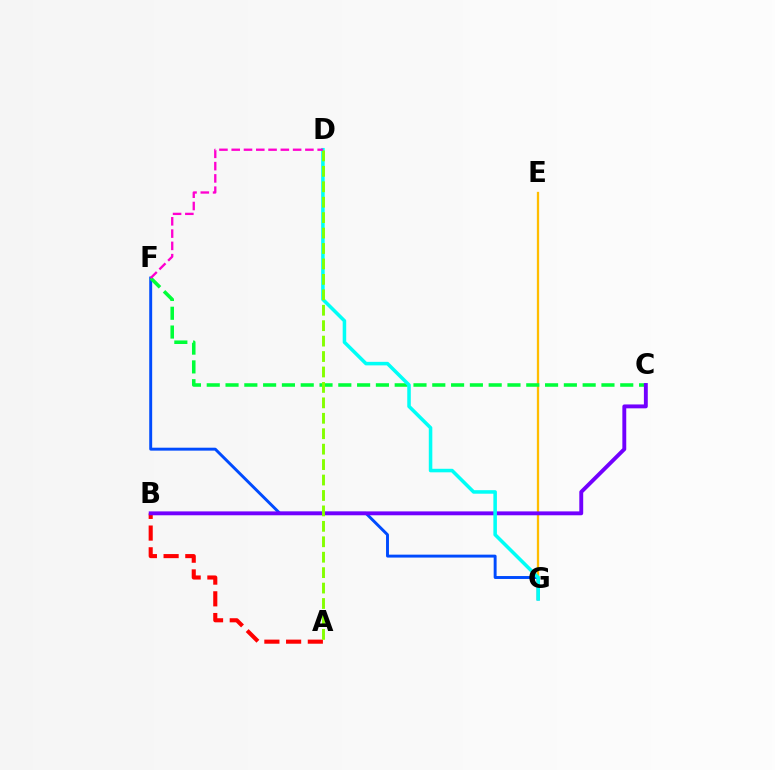{('F', 'G'): [{'color': '#004bff', 'line_style': 'solid', 'thickness': 2.11}], ('E', 'G'): [{'color': '#ffbd00', 'line_style': 'solid', 'thickness': 1.65}], ('C', 'F'): [{'color': '#00ff39', 'line_style': 'dashed', 'thickness': 2.55}], ('A', 'B'): [{'color': '#ff0000', 'line_style': 'dashed', 'thickness': 2.95}], ('B', 'C'): [{'color': '#7200ff', 'line_style': 'solid', 'thickness': 2.8}], ('D', 'G'): [{'color': '#00fff6', 'line_style': 'solid', 'thickness': 2.54}], ('A', 'D'): [{'color': '#84ff00', 'line_style': 'dashed', 'thickness': 2.1}], ('D', 'F'): [{'color': '#ff00cf', 'line_style': 'dashed', 'thickness': 1.67}]}